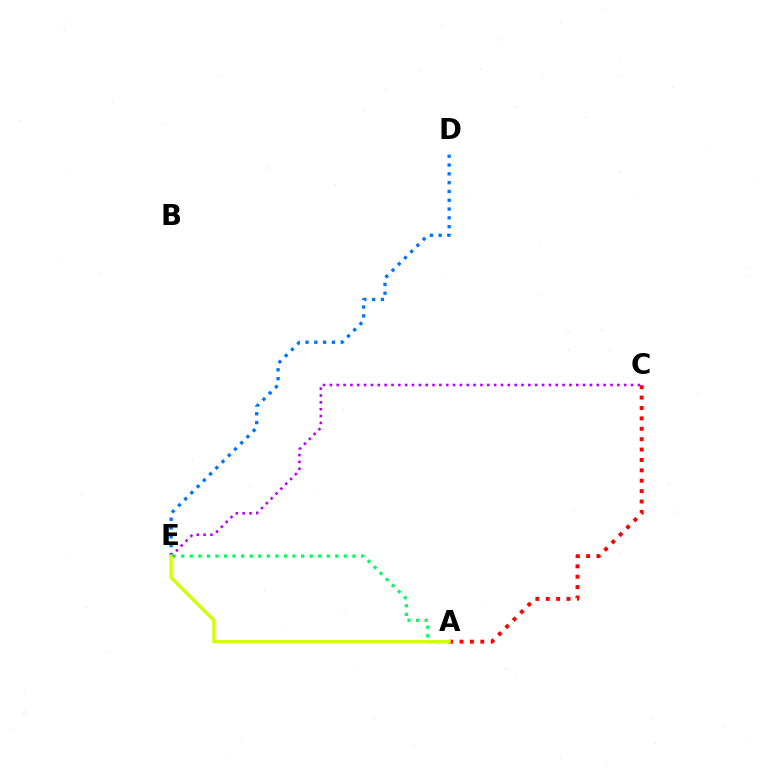{('A', 'C'): [{'color': '#ff0000', 'line_style': 'dotted', 'thickness': 2.82}], ('A', 'E'): [{'color': '#00ff5c', 'line_style': 'dotted', 'thickness': 2.33}, {'color': '#d1ff00', 'line_style': 'solid', 'thickness': 2.38}], ('D', 'E'): [{'color': '#0074ff', 'line_style': 'dotted', 'thickness': 2.39}], ('C', 'E'): [{'color': '#b900ff', 'line_style': 'dotted', 'thickness': 1.86}]}